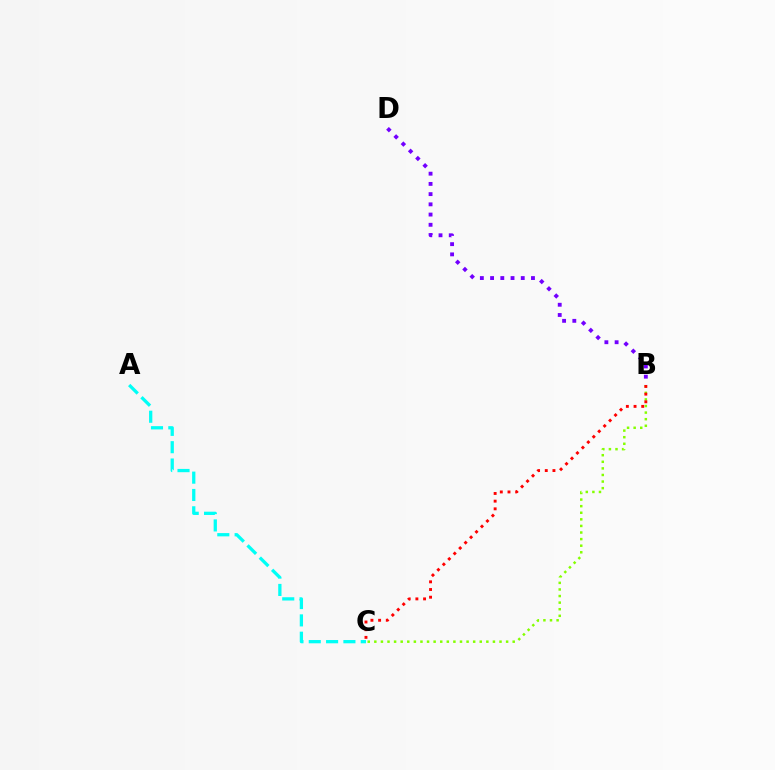{('B', 'C'): [{'color': '#84ff00', 'line_style': 'dotted', 'thickness': 1.79}, {'color': '#ff0000', 'line_style': 'dotted', 'thickness': 2.09}], ('A', 'C'): [{'color': '#00fff6', 'line_style': 'dashed', 'thickness': 2.35}], ('B', 'D'): [{'color': '#7200ff', 'line_style': 'dotted', 'thickness': 2.78}]}